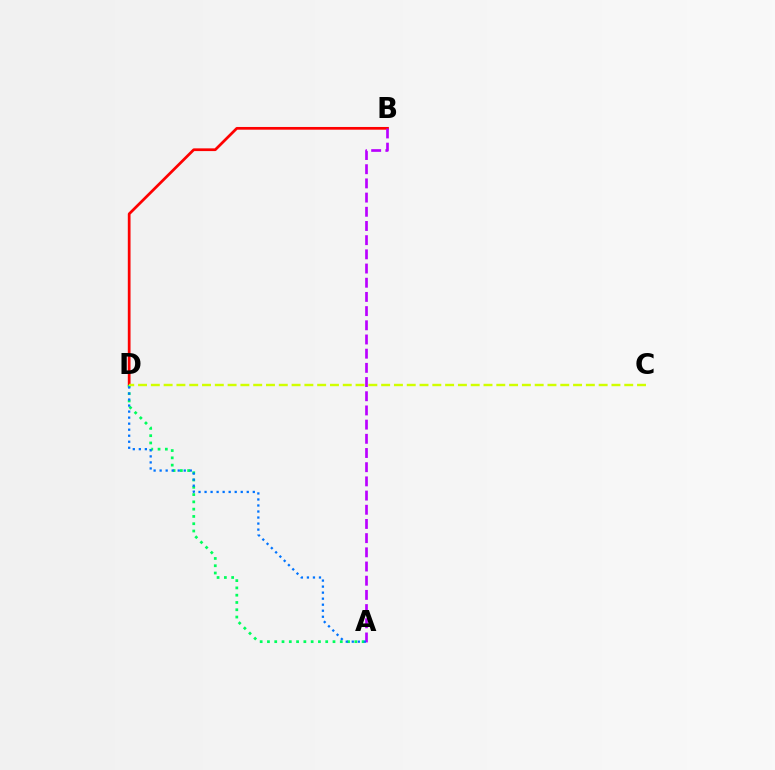{('B', 'D'): [{'color': '#ff0000', 'line_style': 'solid', 'thickness': 1.96}], ('A', 'D'): [{'color': '#00ff5c', 'line_style': 'dotted', 'thickness': 1.98}, {'color': '#0074ff', 'line_style': 'dotted', 'thickness': 1.64}], ('A', 'B'): [{'color': '#b900ff', 'line_style': 'dashed', 'thickness': 1.93}], ('C', 'D'): [{'color': '#d1ff00', 'line_style': 'dashed', 'thickness': 1.74}]}